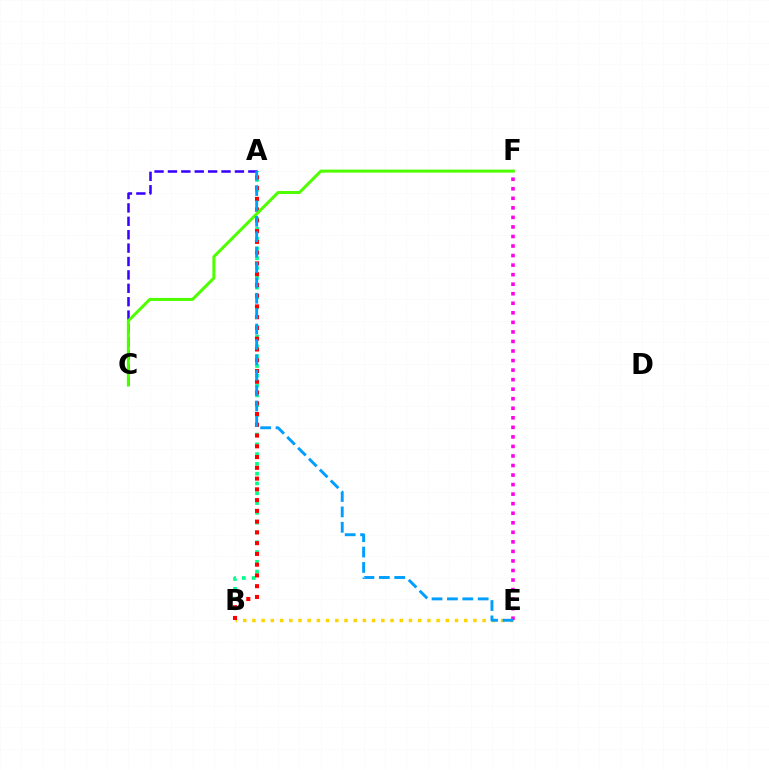{('A', 'B'): [{'color': '#00ff86', 'line_style': 'dotted', 'thickness': 2.66}, {'color': '#ff0000', 'line_style': 'dotted', 'thickness': 2.92}], ('A', 'C'): [{'color': '#3700ff', 'line_style': 'dashed', 'thickness': 1.82}], ('B', 'E'): [{'color': '#ffd500', 'line_style': 'dotted', 'thickness': 2.5}], ('E', 'F'): [{'color': '#ff00ed', 'line_style': 'dotted', 'thickness': 2.59}], ('C', 'F'): [{'color': '#4fff00', 'line_style': 'solid', 'thickness': 2.17}], ('A', 'E'): [{'color': '#009eff', 'line_style': 'dashed', 'thickness': 2.09}]}